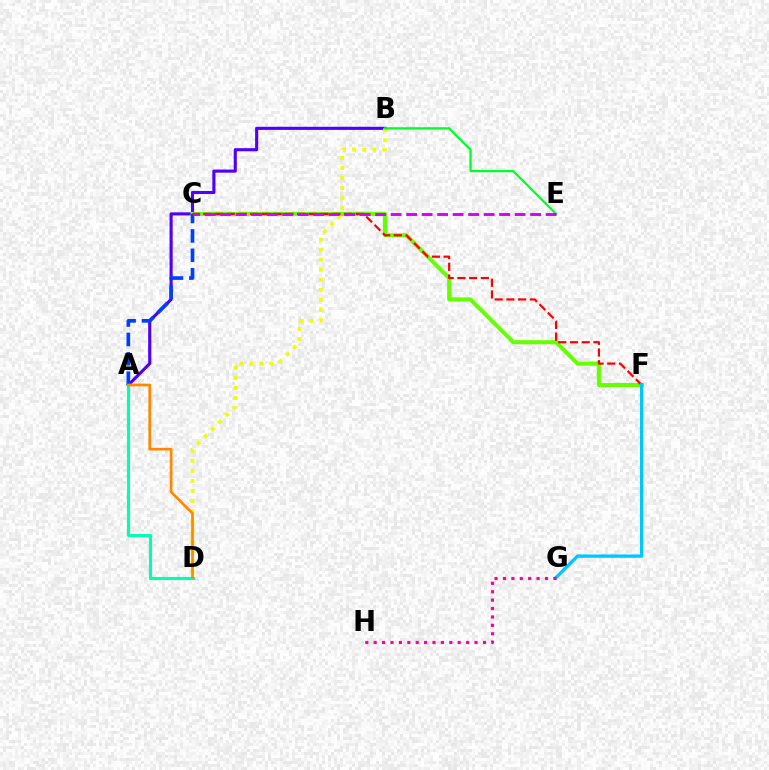{('A', 'B'): [{'color': '#4f00ff', 'line_style': 'solid', 'thickness': 2.24}], ('B', 'D'): [{'color': '#eeff00', 'line_style': 'dotted', 'thickness': 2.73}], ('A', 'D'): [{'color': '#00ffaf', 'line_style': 'solid', 'thickness': 2.23}, {'color': '#ff8800', 'line_style': 'solid', 'thickness': 1.96}], ('C', 'F'): [{'color': '#66ff00', 'line_style': 'solid', 'thickness': 2.92}, {'color': '#ff0000', 'line_style': 'dashed', 'thickness': 1.59}], ('A', 'C'): [{'color': '#003fff', 'line_style': 'dashed', 'thickness': 2.63}], ('B', 'E'): [{'color': '#00ff27', 'line_style': 'solid', 'thickness': 1.6}], ('F', 'G'): [{'color': '#00c7ff', 'line_style': 'solid', 'thickness': 2.41}], ('C', 'E'): [{'color': '#d600ff', 'line_style': 'dashed', 'thickness': 2.11}], ('G', 'H'): [{'color': '#ff00a0', 'line_style': 'dotted', 'thickness': 2.28}]}